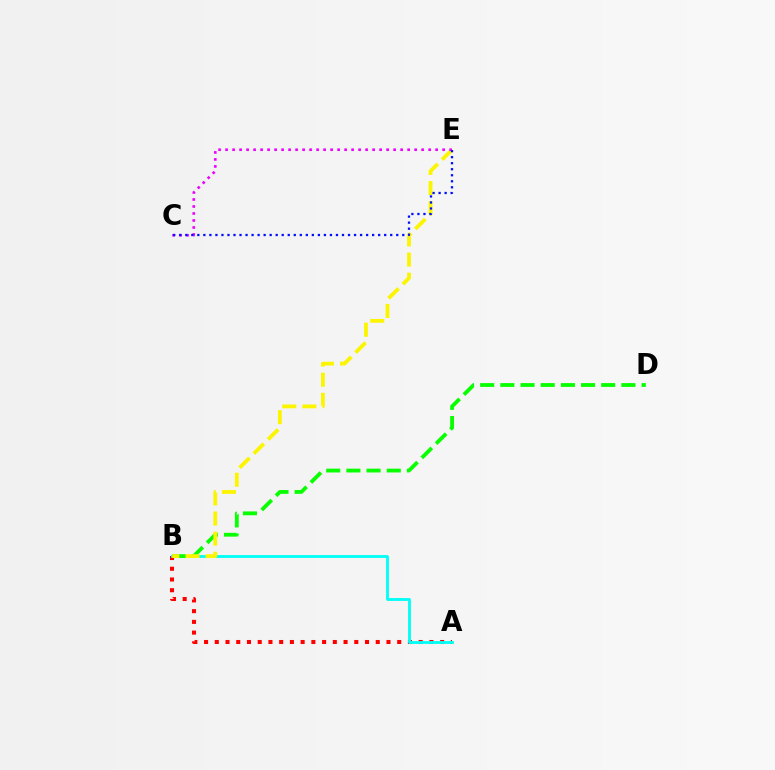{('A', 'B'): [{'color': '#ff0000', 'line_style': 'dotted', 'thickness': 2.92}, {'color': '#00fff6', 'line_style': 'solid', 'thickness': 2.04}], ('B', 'D'): [{'color': '#08ff00', 'line_style': 'dashed', 'thickness': 2.74}], ('B', 'E'): [{'color': '#fcf500', 'line_style': 'dashed', 'thickness': 2.73}], ('C', 'E'): [{'color': '#ee00ff', 'line_style': 'dotted', 'thickness': 1.9}, {'color': '#0010ff', 'line_style': 'dotted', 'thickness': 1.64}]}